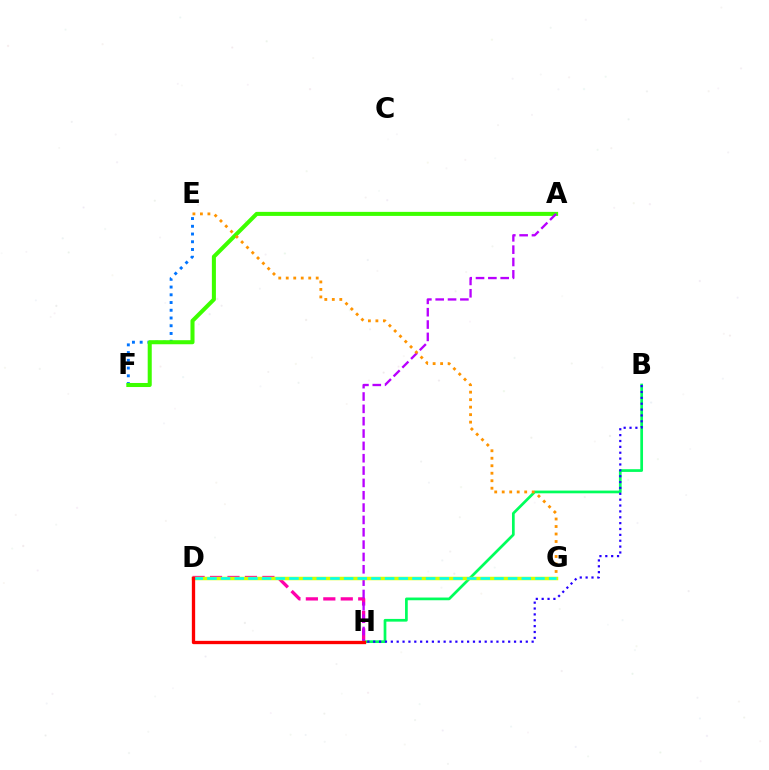{('B', 'H'): [{'color': '#00ff5c', 'line_style': 'solid', 'thickness': 1.96}, {'color': '#2500ff', 'line_style': 'dotted', 'thickness': 1.59}], ('E', 'F'): [{'color': '#0074ff', 'line_style': 'dotted', 'thickness': 2.1}], ('D', 'H'): [{'color': '#ff00ac', 'line_style': 'dashed', 'thickness': 2.37}, {'color': '#ff0000', 'line_style': 'solid', 'thickness': 2.38}], ('A', 'F'): [{'color': '#3dff00', 'line_style': 'solid', 'thickness': 2.91}], ('A', 'H'): [{'color': '#b900ff', 'line_style': 'dashed', 'thickness': 1.68}], ('D', 'G'): [{'color': '#d1ff00', 'line_style': 'solid', 'thickness': 2.51}, {'color': '#00fff6', 'line_style': 'dashed', 'thickness': 1.86}], ('E', 'G'): [{'color': '#ff9400', 'line_style': 'dotted', 'thickness': 2.04}]}